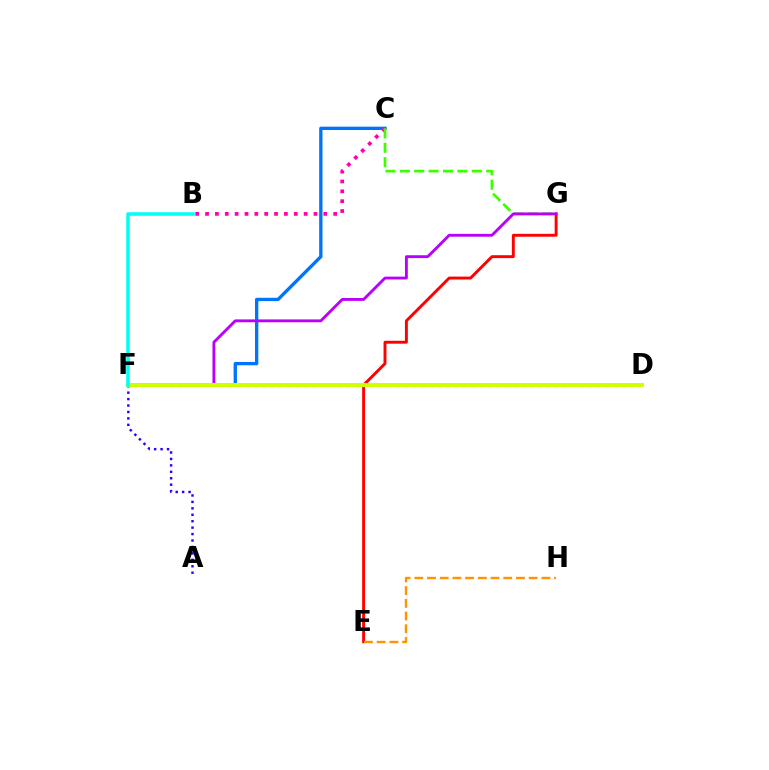{('E', 'G'): [{'color': '#ff0000', 'line_style': 'solid', 'thickness': 2.1}], ('C', 'F'): [{'color': '#0074ff', 'line_style': 'solid', 'thickness': 2.4}], ('B', 'C'): [{'color': '#ff00ac', 'line_style': 'dotted', 'thickness': 2.68}], ('C', 'G'): [{'color': '#3dff00', 'line_style': 'dashed', 'thickness': 1.96}], ('F', 'G'): [{'color': '#b900ff', 'line_style': 'solid', 'thickness': 2.06}], ('D', 'F'): [{'color': '#00ff5c', 'line_style': 'dotted', 'thickness': 2.27}, {'color': '#d1ff00', 'line_style': 'solid', 'thickness': 2.83}], ('A', 'F'): [{'color': '#2500ff', 'line_style': 'dotted', 'thickness': 1.75}], ('E', 'H'): [{'color': '#ff9400', 'line_style': 'dashed', 'thickness': 1.73}], ('B', 'F'): [{'color': '#00fff6', 'line_style': 'solid', 'thickness': 2.57}]}